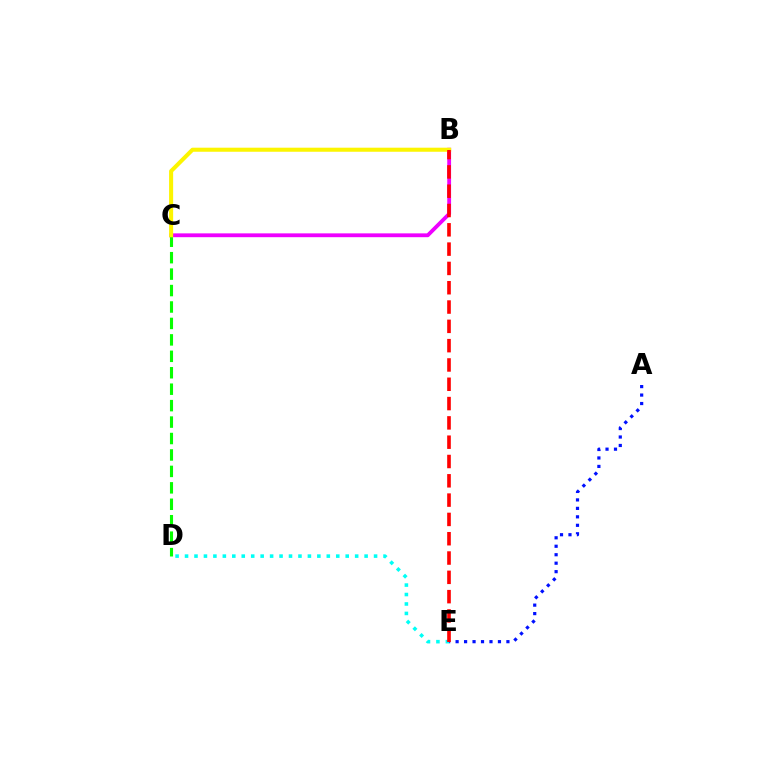{('D', 'E'): [{'color': '#00fff6', 'line_style': 'dotted', 'thickness': 2.57}], ('B', 'C'): [{'color': '#ee00ff', 'line_style': 'solid', 'thickness': 2.75}, {'color': '#fcf500', 'line_style': 'solid', 'thickness': 2.92}], ('C', 'D'): [{'color': '#08ff00', 'line_style': 'dashed', 'thickness': 2.23}], ('A', 'E'): [{'color': '#0010ff', 'line_style': 'dotted', 'thickness': 2.3}], ('B', 'E'): [{'color': '#ff0000', 'line_style': 'dashed', 'thickness': 2.62}]}